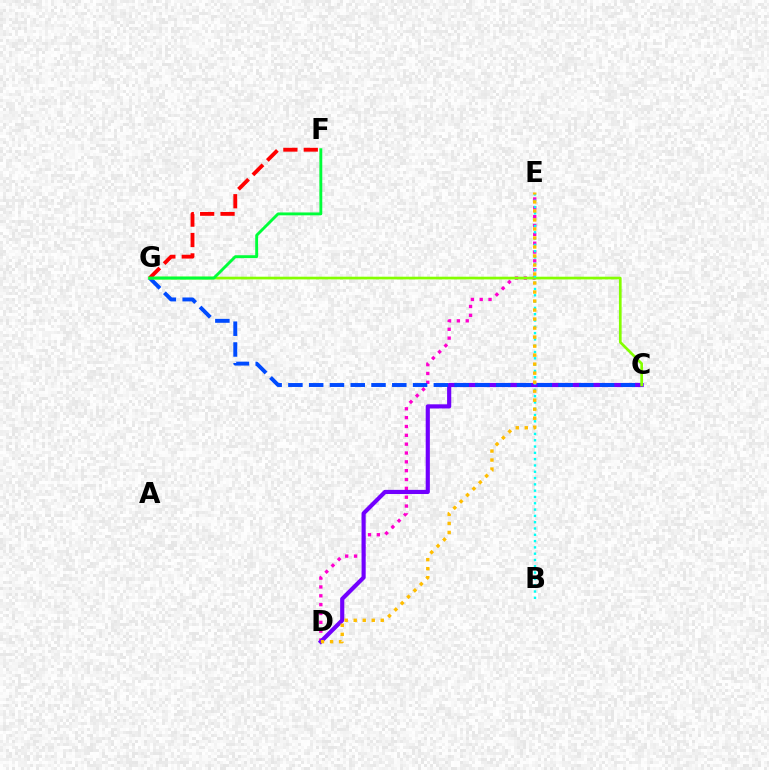{('D', 'E'): [{'color': '#ff00cf', 'line_style': 'dotted', 'thickness': 2.4}, {'color': '#ffbd00', 'line_style': 'dotted', 'thickness': 2.45}], ('C', 'D'): [{'color': '#7200ff', 'line_style': 'solid', 'thickness': 2.99}], ('C', 'G'): [{'color': '#004bff', 'line_style': 'dashed', 'thickness': 2.82}, {'color': '#84ff00', 'line_style': 'solid', 'thickness': 1.94}], ('B', 'E'): [{'color': '#00fff6', 'line_style': 'dotted', 'thickness': 1.71}], ('F', 'G'): [{'color': '#ff0000', 'line_style': 'dashed', 'thickness': 2.77}, {'color': '#00ff39', 'line_style': 'solid', 'thickness': 2.08}]}